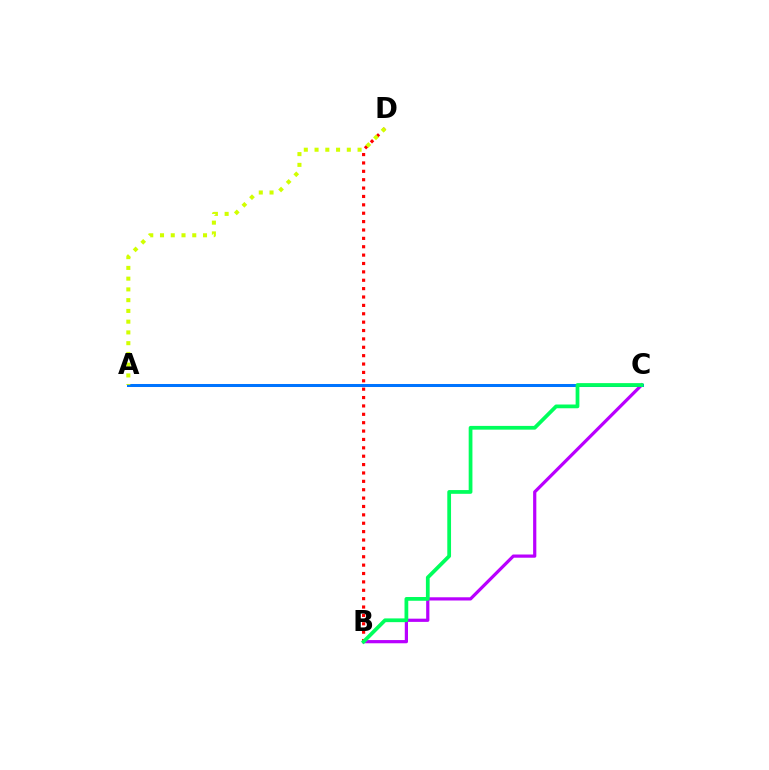{('B', 'C'): [{'color': '#b900ff', 'line_style': 'solid', 'thickness': 2.31}, {'color': '#00ff5c', 'line_style': 'solid', 'thickness': 2.7}], ('B', 'D'): [{'color': '#ff0000', 'line_style': 'dotted', 'thickness': 2.28}], ('A', 'C'): [{'color': '#0074ff', 'line_style': 'solid', 'thickness': 2.17}], ('A', 'D'): [{'color': '#d1ff00', 'line_style': 'dotted', 'thickness': 2.92}]}